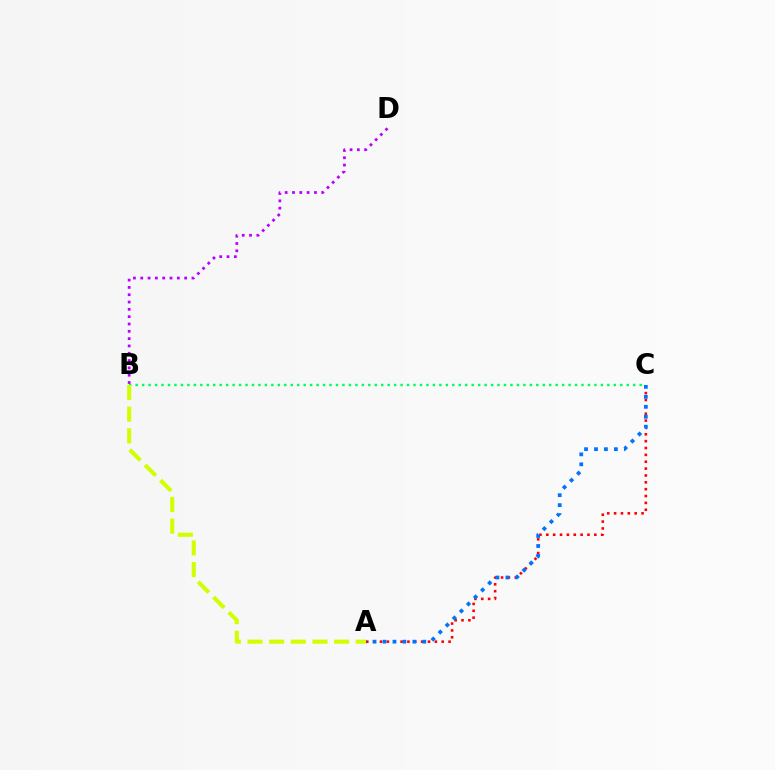{('A', 'C'): [{'color': '#ff0000', 'line_style': 'dotted', 'thickness': 1.86}, {'color': '#0074ff', 'line_style': 'dotted', 'thickness': 2.71}], ('B', 'C'): [{'color': '#00ff5c', 'line_style': 'dotted', 'thickness': 1.76}], ('B', 'D'): [{'color': '#b900ff', 'line_style': 'dotted', 'thickness': 1.99}], ('A', 'B'): [{'color': '#d1ff00', 'line_style': 'dashed', 'thickness': 2.94}]}